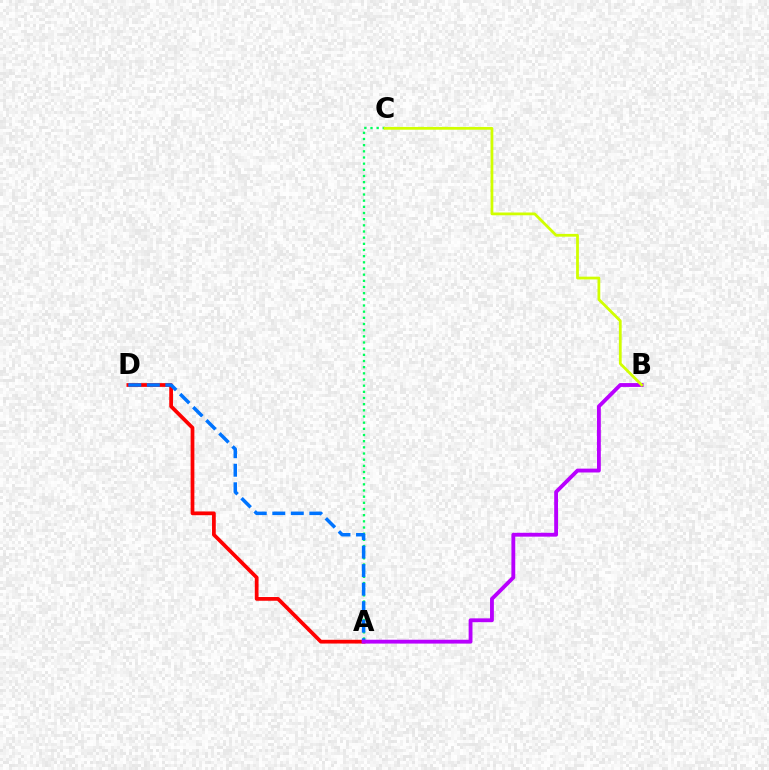{('A', 'C'): [{'color': '#00ff5c', 'line_style': 'dotted', 'thickness': 1.68}], ('A', 'D'): [{'color': '#ff0000', 'line_style': 'solid', 'thickness': 2.69}, {'color': '#0074ff', 'line_style': 'dashed', 'thickness': 2.52}], ('A', 'B'): [{'color': '#b900ff', 'line_style': 'solid', 'thickness': 2.77}], ('B', 'C'): [{'color': '#d1ff00', 'line_style': 'solid', 'thickness': 2.0}]}